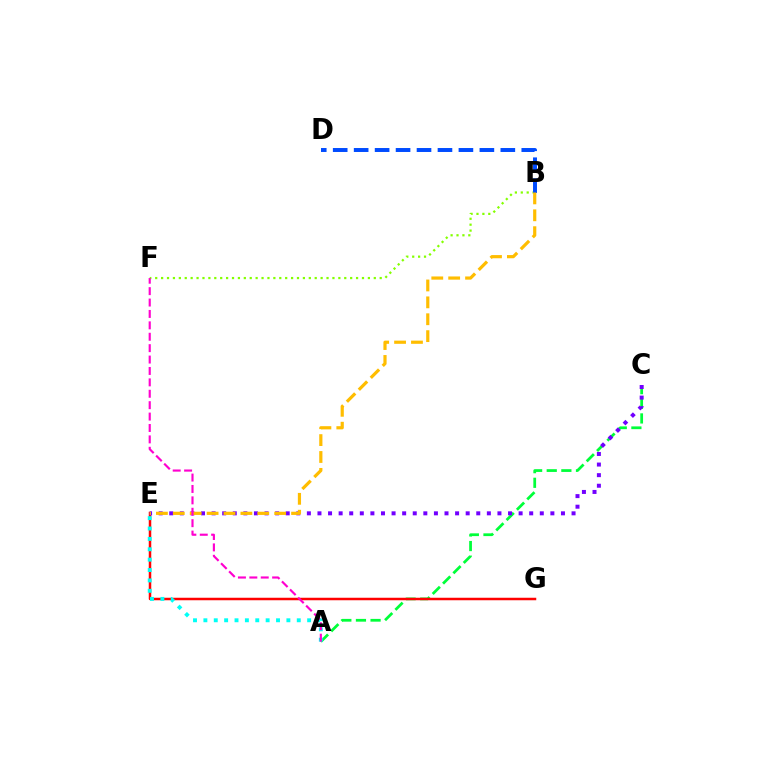{('A', 'C'): [{'color': '#00ff39', 'line_style': 'dashed', 'thickness': 1.99}], ('B', 'F'): [{'color': '#84ff00', 'line_style': 'dotted', 'thickness': 1.61}], ('E', 'G'): [{'color': '#ff0000', 'line_style': 'solid', 'thickness': 1.8}], ('B', 'D'): [{'color': '#004bff', 'line_style': 'dashed', 'thickness': 2.85}], ('C', 'E'): [{'color': '#7200ff', 'line_style': 'dotted', 'thickness': 2.88}], ('B', 'E'): [{'color': '#ffbd00', 'line_style': 'dashed', 'thickness': 2.3}], ('A', 'E'): [{'color': '#00fff6', 'line_style': 'dotted', 'thickness': 2.82}], ('A', 'F'): [{'color': '#ff00cf', 'line_style': 'dashed', 'thickness': 1.55}]}